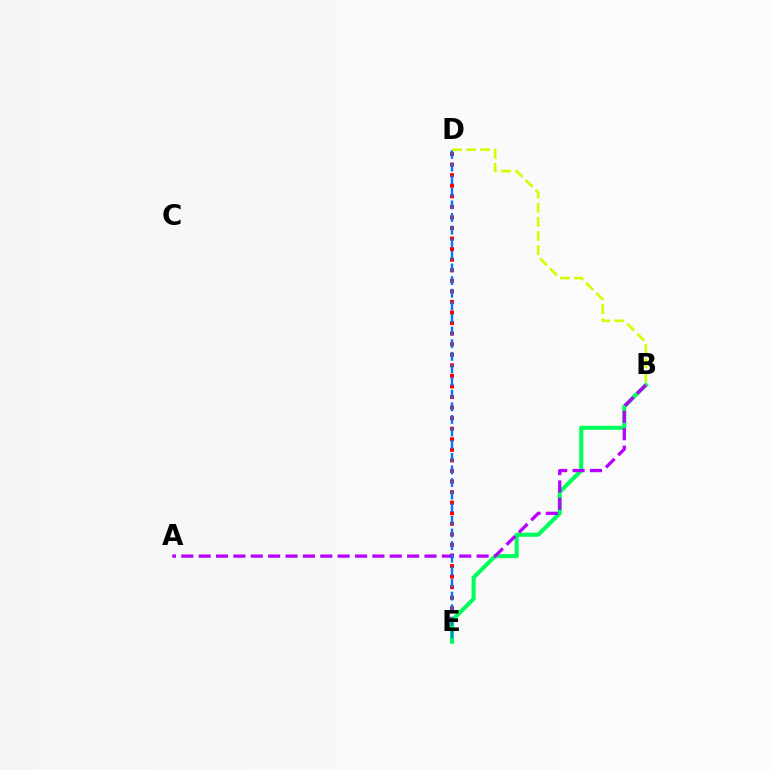{('D', 'E'): [{'color': '#ff0000', 'line_style': 'dotted', 'thickness': 2.87}, {'color': '#0074ff', 'line_style': 'dashed', 'thickness': 1.71}], ('B', 'E'): [{'color': '#00ff5c', 'line_style': 'solid', 'thickness': 2.94}], ('A', 'B'): [{'color': '#b900ff', 'line_style': 'dashed', 'thickness': 2.36}], ('B', 'D'): [{'color': '#d1ff00', 'line_style': 'dashed', 'thickness': 1.91}]}